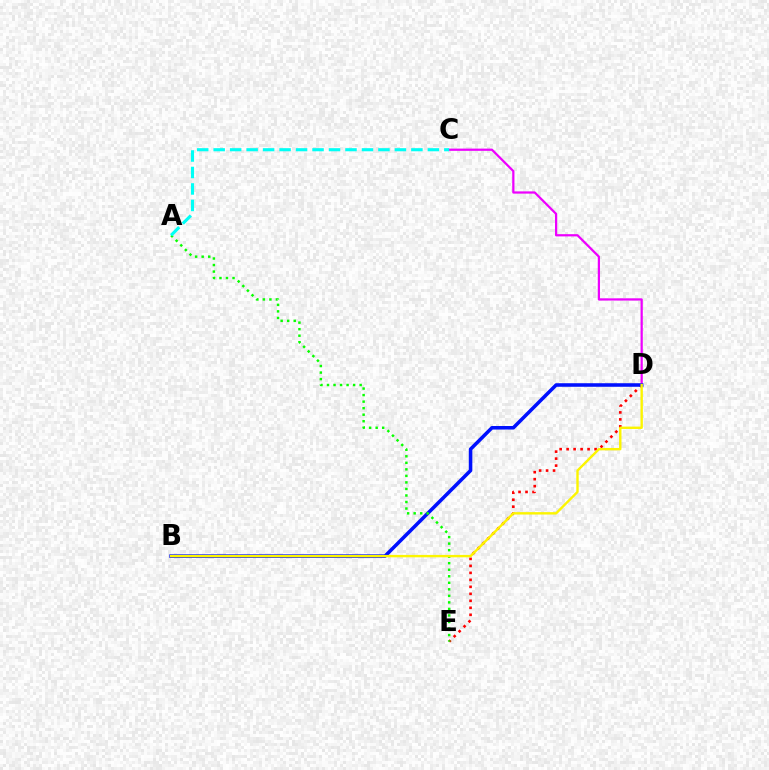{('C', 'D'): [{'color': '#ee00ff', 'line_style': 'solid', 'thickness': 1.61}], ('D', 'E'): [{'color': '#ff0000', 'line_style': 'dotted', 'thickness': 1.9}], ('B', 'D'): [{'color': '#0010ff', 'line_style': 'solid', 'thickness': 2.55}, {'color': '#fcf500', 'line_style': 'solid', 'thickness': 1.72}], ('A', 'E'): [{'color': '#08ff00', 'line_style': 'dotted', 'thickness': 1.77}], ('A', 'C'): [{'color': '#00fff6', 'line_style': 'dashed', 'thickness': 2.24}]}